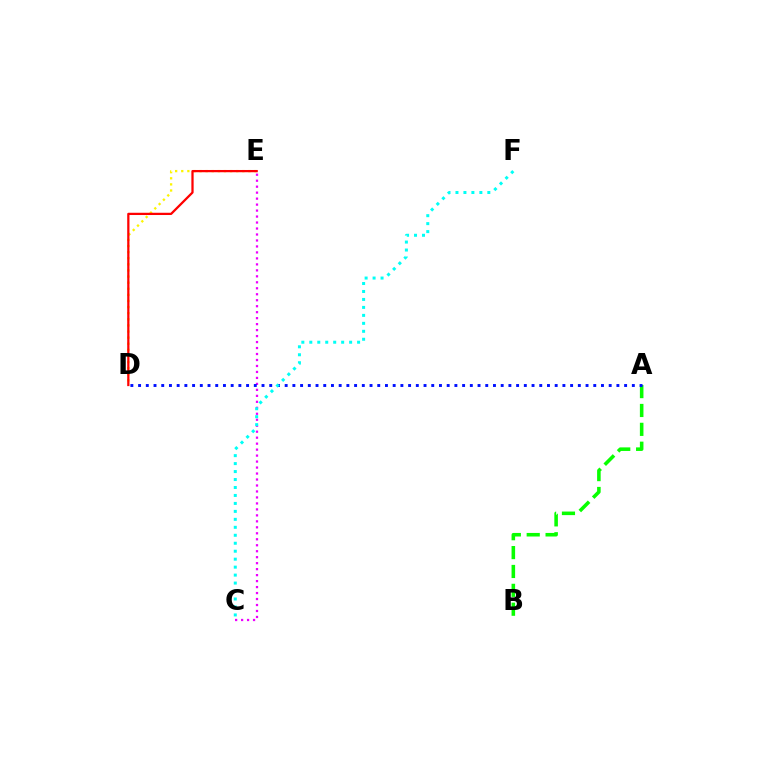{('A', 'B'): [{'color': '#08ff00', 'line_style': 'dashed', 'thickness': 2.56}], ('D', 'E'): [{'color': '#fcf500', 'line_style': 'dotted', 'thickness': 1.66}, {'color': '#ff0000', 'line_style': 'solid', 'thickness': 1.62}], ('C', 'E'): [{'color': '#ee00ff', 'line_style': 'dotted', 'thickness': 1.62}], ('A', 'D'): [{'color': '#0010ff', 'line_style': 'dotted', 'thickness': 2.1}], ('C', 'F'): [{'color': '#00fff6', 'line_style': 'dotted', 'thickness': 2.16}]}